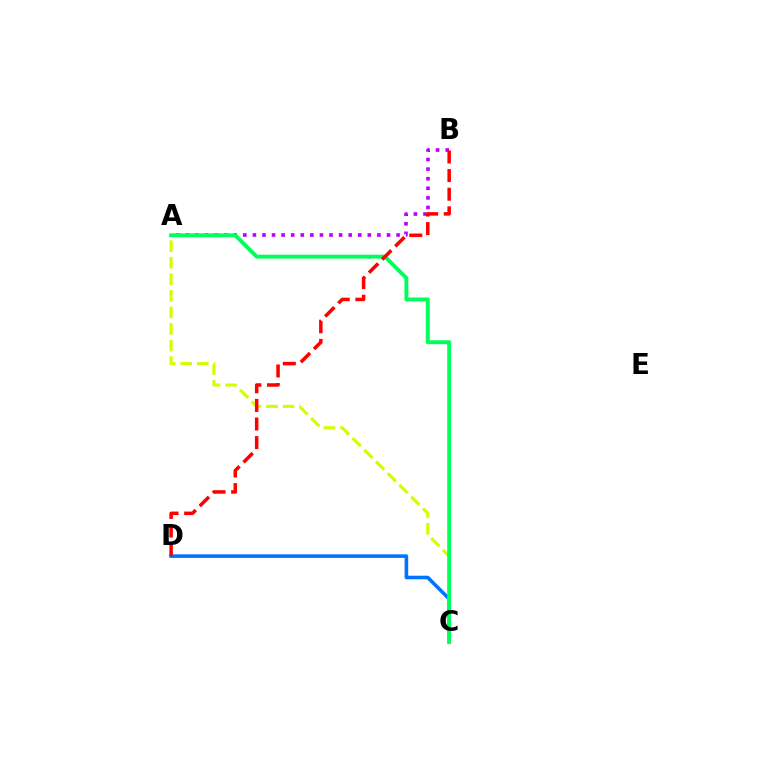{('C', 'D'): [{'color': '#0074ff', 'line_style': 'solid', 'thickness': 2.58}], ('A', 'B'): [{'color': '#b900ff', 'line_style': 'dotted', 'thickness': 2.6}], ('A', 'C'): [{'color': '#d1ff00', 'line_style': 'dashed', 'thickness': 2.25}, {'color': '#00ff5c', 'line_style': 'solid', 'thickness': 2.82}], ('B', 'D'): [{'color': '#ff0000', 'line_style': 'dashed', 'thickness': 2.53}]}